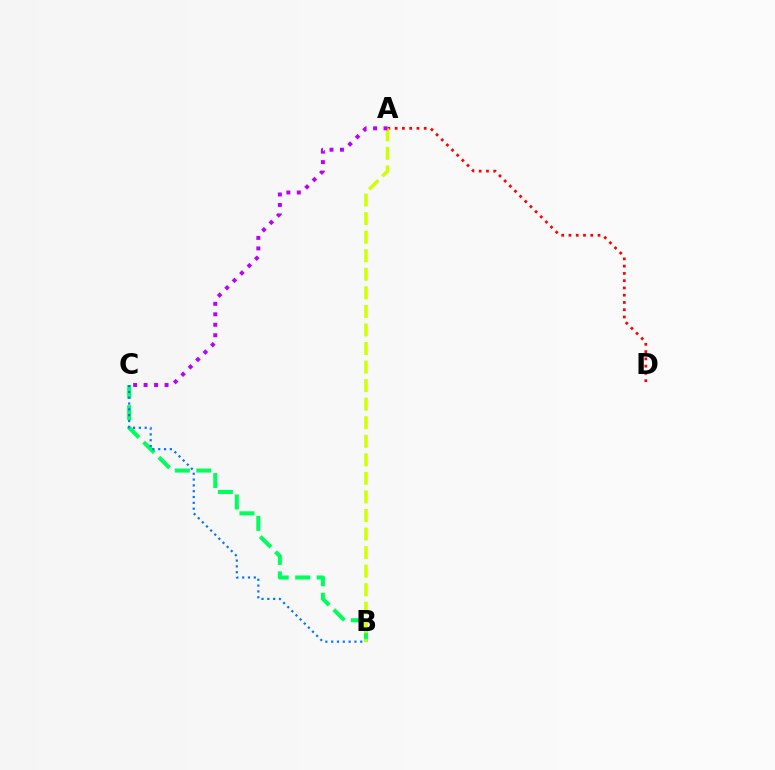{('B', 'C'): [{'color': '#00ff5c', 'line_style': 'dashed', 'thickness': 2.92}, {'color': '#0074ff', 'line_style': 'dotted', 'thickness': 1.58}], ('A', 'D'): [{'color': '#ff0000', 'line_style': 'dotted', 'thickness': 1.97}], ('A', 'B'): [{'color': '#d1ff00', 'line_style': 'dashed', 'thickness': 2.52}], ('A', 'C'): [{'color': '#b900ff', 'line_style': 'dotted', 'thickness': 2.85}]}